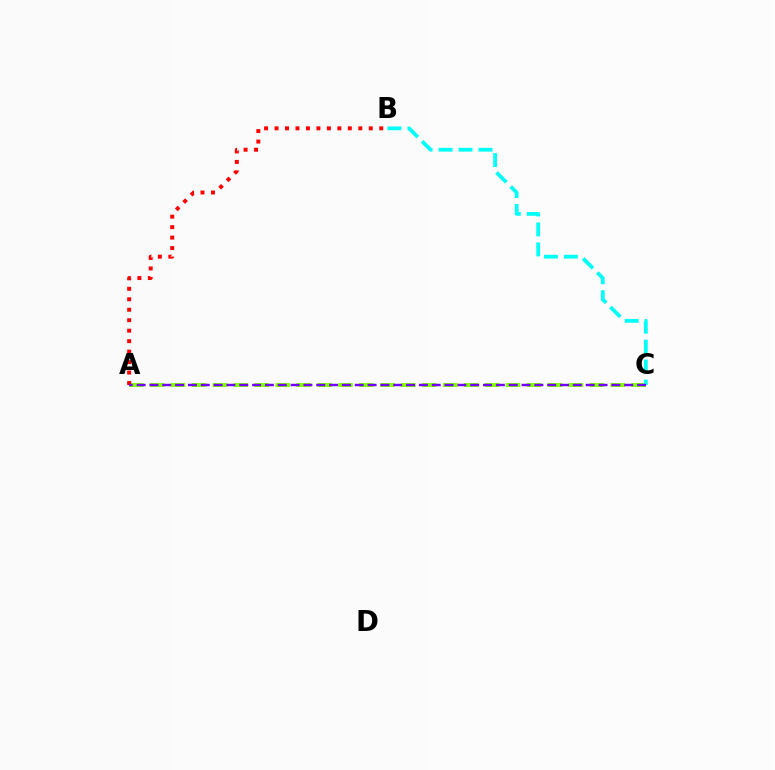{('A', 'C'): [{'color': '#84ff00', 'line_style': 'dashed', 'thickness': 2.84}, {'color': '#7200ff', 'line_style': 'dashed', 'thickness': 1.74}], ('A', 'B'): [{'color': '#ff0000', 'line_style': 'dotted', 'thickness': 2.84}], ('B', 'C'): [{'color': '#00fff6', 'line_style': 'dashed', 'thickness': 2.71}]}